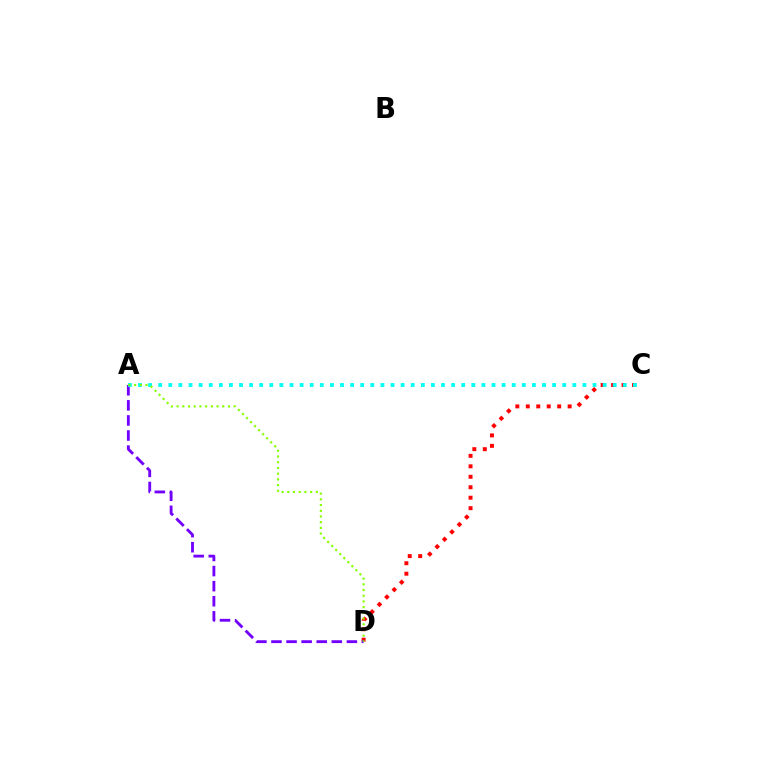{('C', 'D'): [{'color': '#ff0000', 'line_style': 'dotted', 'thickness': 2.84}], ('A', 'D'): [{'color': '#7200ff', 'line_style': 'dashed', 'thickness': 2.05}, {'color': '#84ff00', 'line_style': 'dotted', 'thickness': 1.55}], ('A', 'C'): [{'color': '#00fff6', 'line_style': 'dotted', 'thickness': 2.74}]}